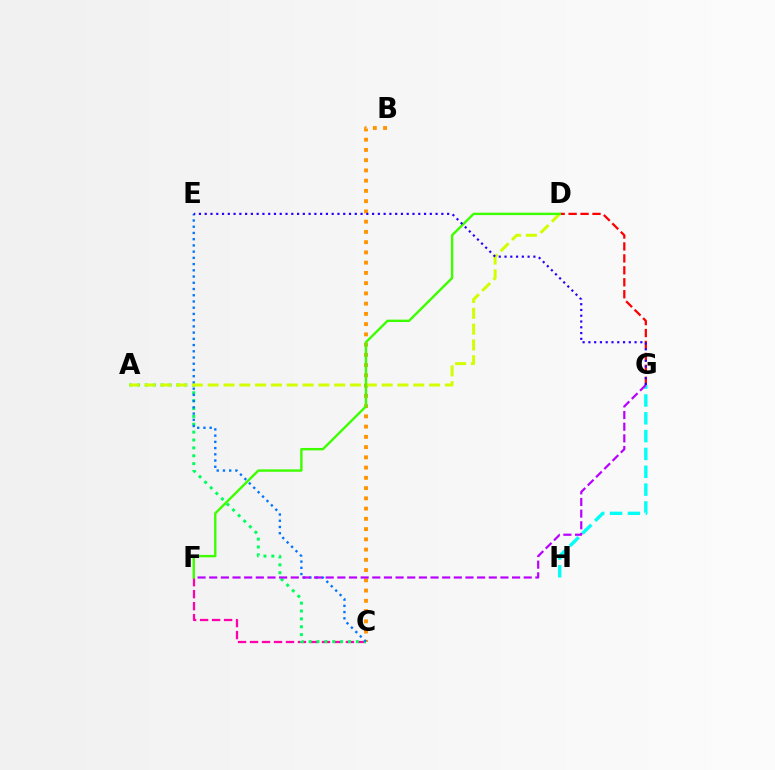{('C', 'F'): [{'color': '#ff00ac', 'line_style': 'dashed', 'thickness': 1.63}], ('G', 'H'): [{'color': '#00fff6', 'line_style': 'dashed', 'thickness': 2.42}], ('D', 'G'): [{'color': '#ff0000', 'line_style': 'dashed', 'thickness': 1.62}], ('B', 'C'): [{'color': '#ff9400', 'line_style': 'dotted', 'thickness': 2.78}], ('A', 'C'): [{'color': '#00ff5c', 'line_style': 'dotted', 'thickness': 2.14}], ('C', 'E'): [{'color': '#0074ff', 'line_style': 'dotted', 'thickness': 1.69}], ('F', 'G'): [{'color': '#b900ff', 'line_style': 'dashed', 'thickness': 1.58}], ('A', 'D'): [{'color': '#d1ff00', 'line_style': 'dashed', 'thickness': 2.15}], ('D', 'F'): [{'color': '#3dff00', 'line_style': 'solid', 'thickness': 1.72}], ('E', 'G'): [{'color': '#2500ff', 'line_style': 'dotted', 'thickness': 1.57}]}